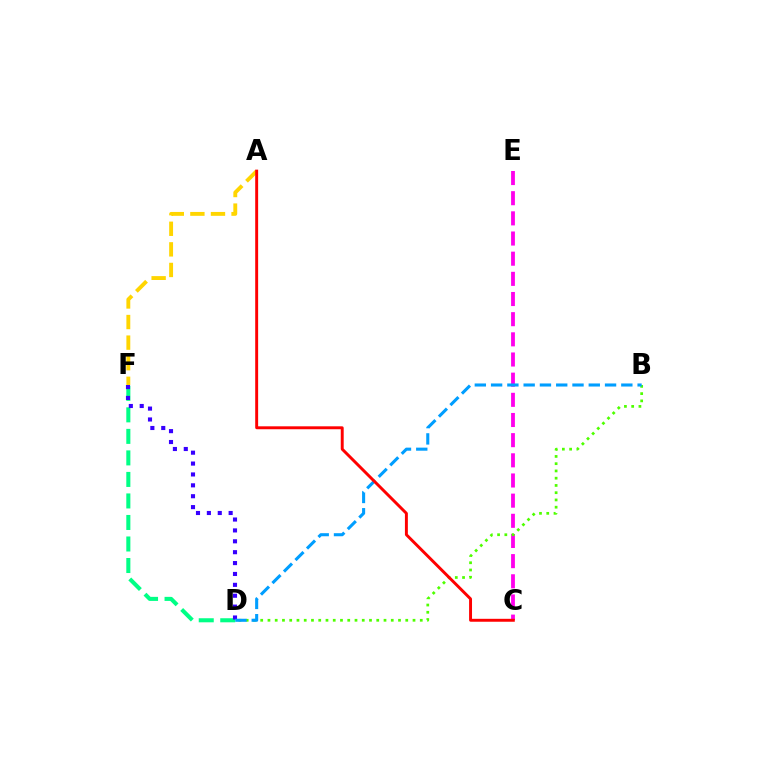{('A', 'F'): [{'color': '#ffd500', 'line_style': 'dashed', 'thickness': 2.8}], ('D', 'F'): [{'color': '#00ff86', 'line_style': 'dashed', 'thickness': 2.92}, {'color': '#3700ff', 'line_style': 'dotted', 'thickness': 2.96}], ('C', 'E'): [{'color': '#ff00ed', 'line_style': 'dashed', 'thickness': 2.74}], ('B', 'D'): [{'color': '#4fff00', 'line_style': 'dotted', 'thickness': 1.97}, {'color': '#009eff', 'line_style': 'dashed', 'thickness': 2.21}], ('A', 'C'): [{'color': '#ff0000', 'line_style': 'solid', 'thickness': 2.11}]}